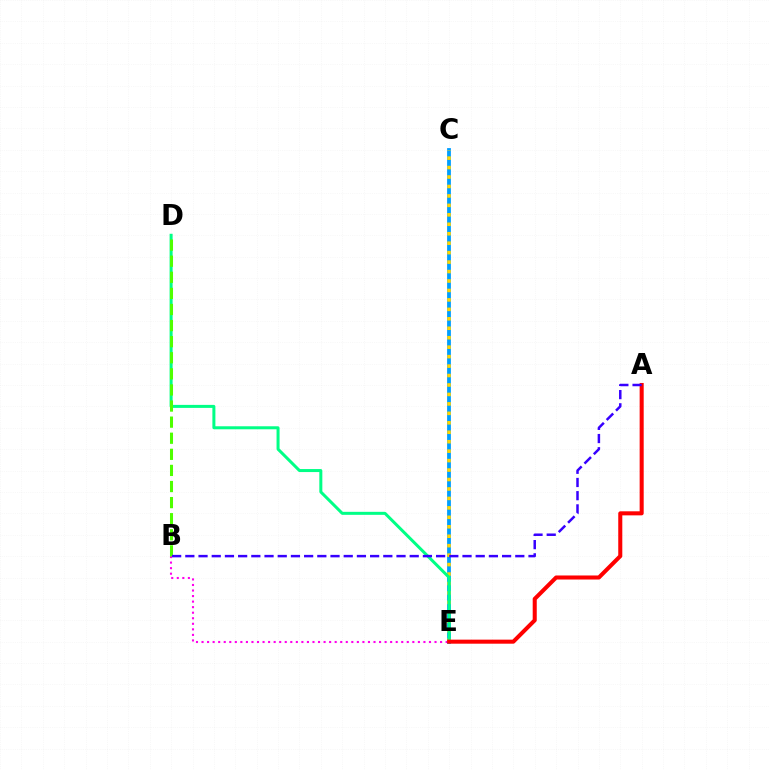{('B', 'E'): [{'color': '#ff00ed', 'line_style': 'dotted', 'thickness': 1.51}], ('C', 'E'): [{'color': '#009eff', 'line_style': 'solid', 'thickness': 2.73}, {'color': '#ffd500', 'line_style': 'dotted', 'thickness': 2.57}], ('D', 'E'): [{'color': '#00ff86', 'line_style': 'solid', 'thickness': 2.17}], ('B', 'D'): [{'color': '#4fff00', 'line_style': 'dashed', 'thickness': 2.19}], ('A', 'E'): [{'color': '#ff0000', 'line_style': 'solid', 'thickness': 2.91}], ('A', 'B'): [{'color': '#3700ff', 'line_style': 'dashed', 'thickness': 1.79}]}